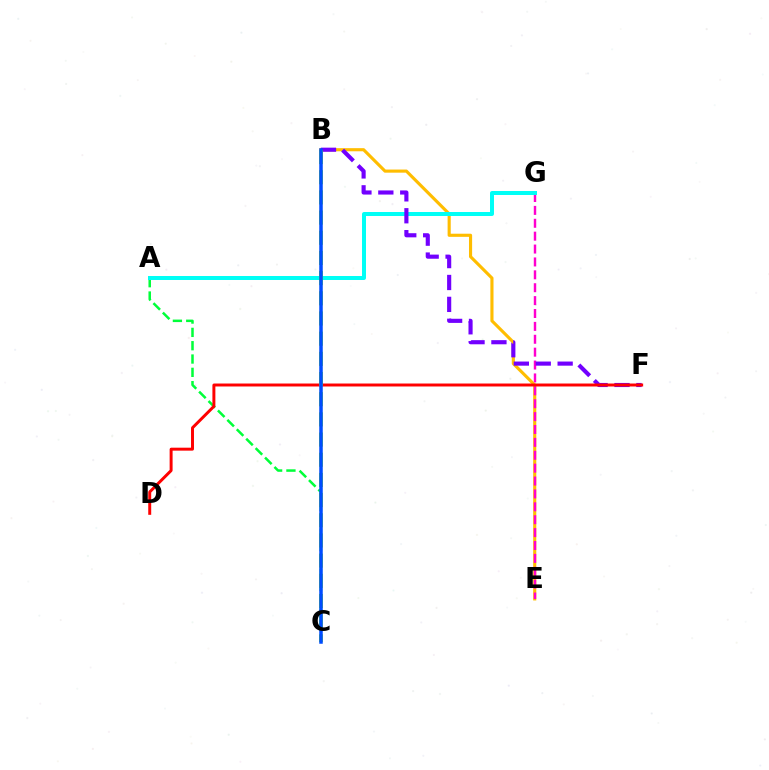{('A', 'C'): [{'color': '#00ff39', 'line_style': 'dashed', 'thickness': 1.81}], ('B', 'E'): [{'color': '#ffbd00', 'line_style': 'solid', 'thickness': 2.25}], ('E', 'G'): [{'color': '#ff00cf', 'line_style': 'dashed', 'thickness': 1.75}], ('A', 'G'): [{'color': '#00fff6', 'line_style': 'solid', 'thickness': 2.87}], ('B', 'F'): [{'color': '#7200ff', 'line_style': 'dashed', 'thickness': 2.98}], ('D', 'F'): [{'color': '#ff0000', 'line_style': 'solid', 'thickness': 2.13}], ('B', 'C'): [{'color': '#84ff00', 'line_style': 'dashed', 'thickness': 2.74}, {'color': '#004bff', 'line_style': 'solid', 'thickness': 2.52}]}